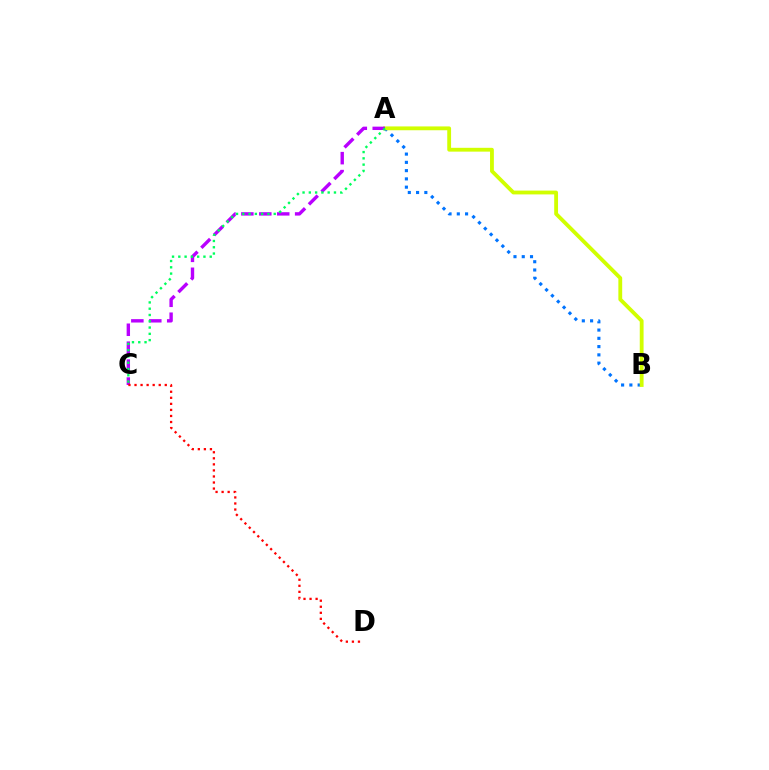{('A', 'B'): [{'color': '#0074ff', 'line_style': 'dotted', 'thickness': 2.25}, {'color': '#d1ff00', 'line_style': 'solid', 'thickness': 2.75}], ('A', 'C'): [{'color': '#b900ff', 'line_style': 'dashed', 'thickness': 2.44}, {'color': '#00ff5c', 'line_style': 'dotted', 'thickness': 1.71}], ('C', 'D'): [{'color': '#ff0000', 'line_style': 'dotted', 'thickness': 1.64}]}